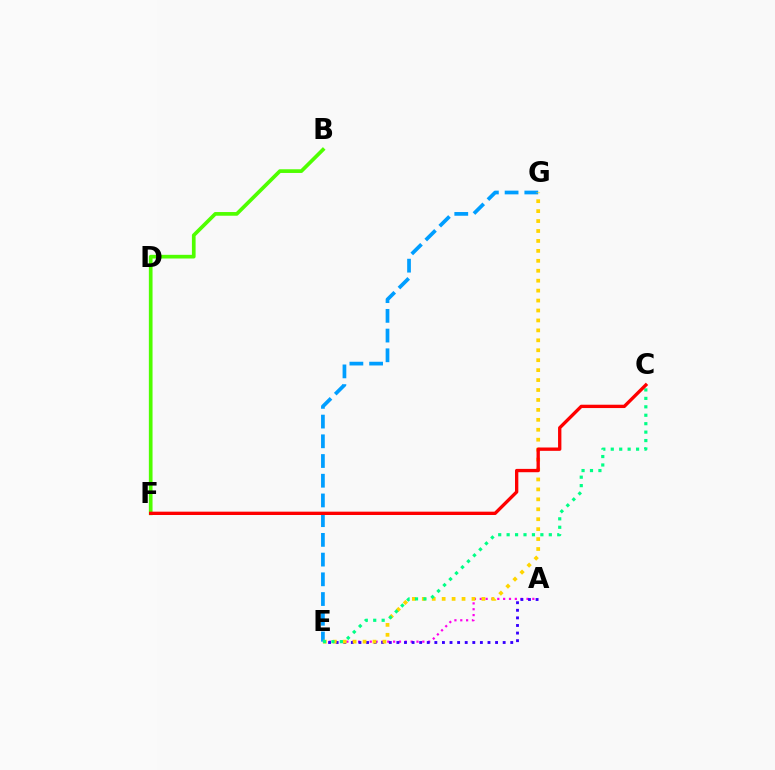{('B', 'F'): [{'color': '#4fff00', 'line_style': 'solid', 'thickness': 2.65}], ('A', 'E'): [{'color': '#ff00ed', 'line_style': 'dotted', 'thickness': 1.59}, {'color': '#3700ff', 'line_style': 'dotted', 'thickness': 2.06}], ('E', 'G'): [{'color': '#009eff', 'line_style': 'dashed', 'thickness': 2.68}, {'color': '#ffd500', 'line_style': 'dotted', 'thickness': 2.7}], ('C', 'E'): [{'color': '#00ff86', 'line_style': 'dotted', 'thickness': 2.29}], ('C', 'F'): [{'color': '#ff0000', 'line_style': 'solid', 'thickness': 2.4}]}